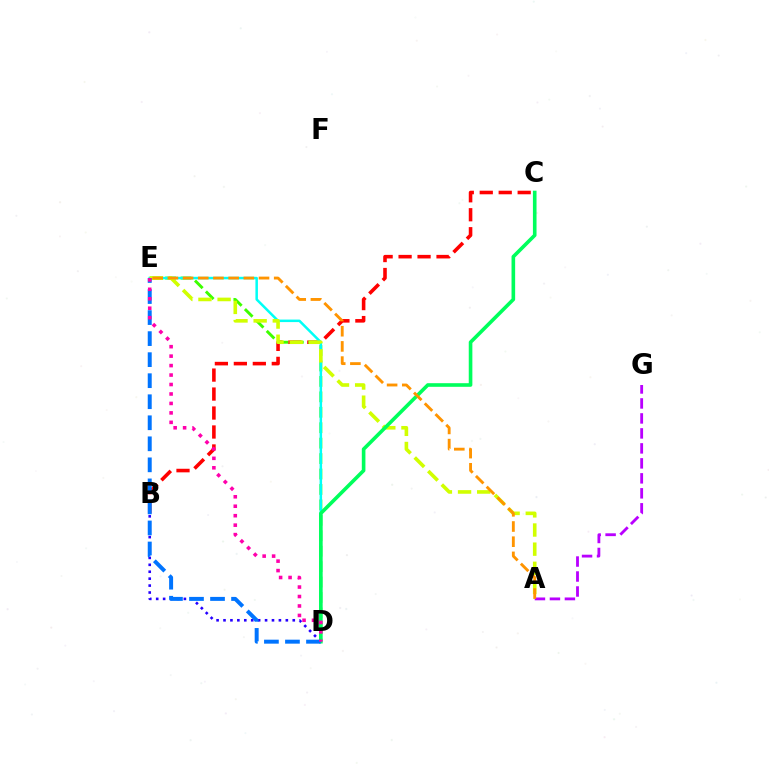{('A', 'G'): [{'color': '#b900ff', 'line_style': 'dashed', 'thickness': 2.04}], ('B', 'C'): [{'color': '#ff0000', 'line_style': 'dashed', 'thickness': 2.58}], ('D', 'E'): [{'color': '#3dff00', 'line_style': 'dashed', 'thickness': 2.1}, {'color': '#00fff6', 'line_style': 'solid', 'thickness': 1.81}, {'color': '#0074ff', 'line_style': 'dashed', 'thickness': 2.86}, {'color': '#ff00ac', 'line_style': 'dotted', 'thickness': 2.57}], ('B', 'D'): [{'color': '#2500ff', 'line_style': 'dotted', 'thickness': 1.88}], ('A', 'E'): [{'color': '#d1ff00', 'line_style': 'dashed', 'thickness': 2.6}, {'color': '#ff9400', 'line_style': 'dashed', 'thickness': 2.06}], ('C', 'D'): [{'color': '#00ff5c', 'line_style': 'solid', 'thickness': 2.61}]}